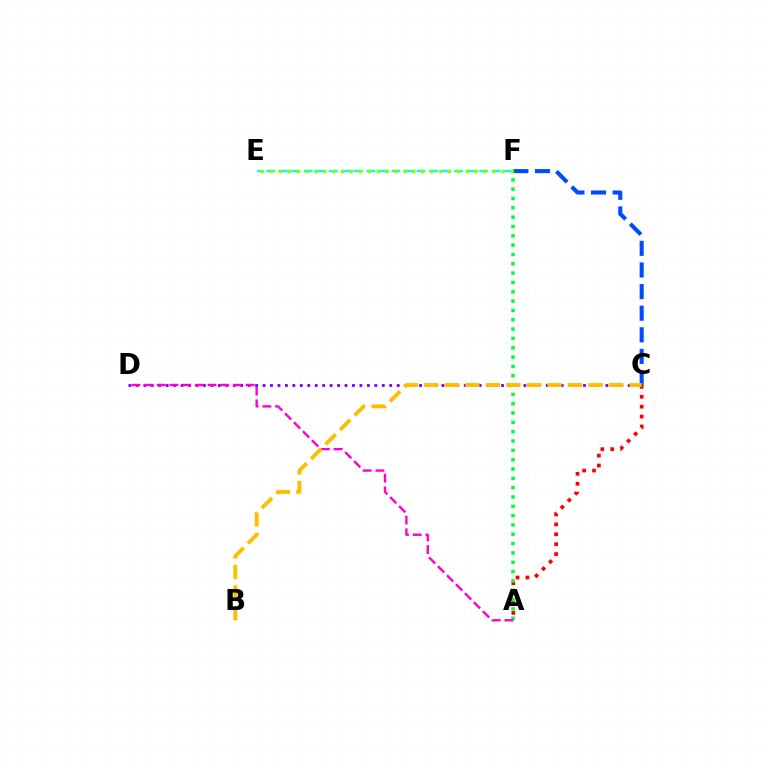{('E', 'F'): [{'color': '#00fff6', 'line_style': 'dashed', 'thickness': 1.7}, {'color': '#84ff00', 'line_style': 'dotted', 'thickness': 2.42}], ('A', 'C'): [{'color': '#ff0000', 'line_style': 'dotted', 'thickness': 2.69}], ('C', 'F'): [{'color': '#004bff', 'line_style': 'dashed', 'thickness': 2.94}], ('C', 'D'): [{'color': '#7200ff', 'line_style': 'dotted', 'thickness': 2.02}], ('A', 'F'): [{'color': '#00ff39', 'line_style': 'dotted', 'thickness': 2.53}], ('A', 'D'): [{'color': '#ff00cf', 'line_style': 'dashed', 'thickness': 1.73}], ('B', 'C'): [{'color': '#ffbd00', 'line_style': 'dashed', 'thickness': 2.79}]}